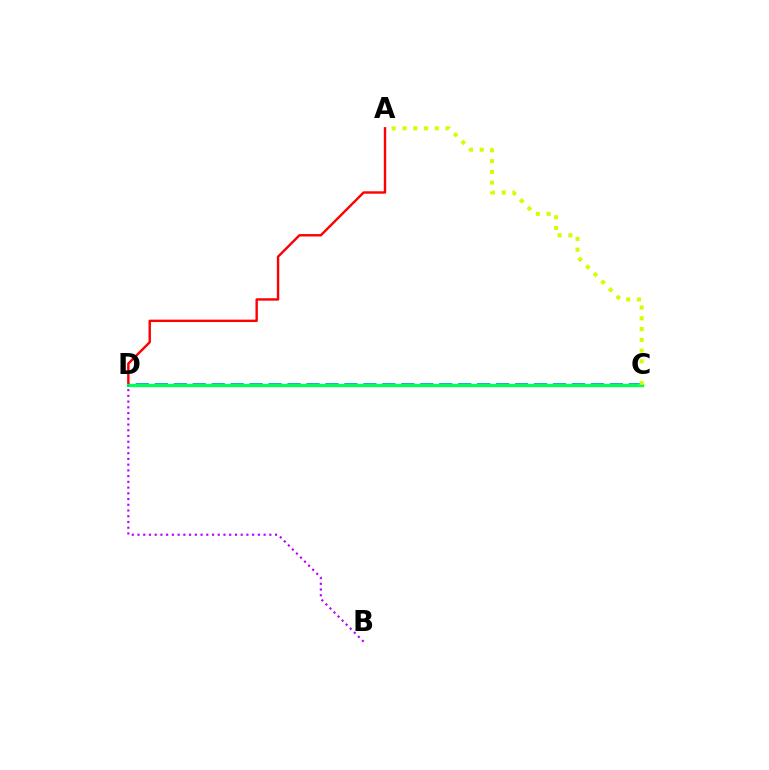{('C', 'D'): [{'color': '#0074ff', 'line_style': 'dashed', 'thickness': 2.58}, {'color': '#00ff5c', 'line_style': 'solid', 'thickness': 2.41}], ('A', 'D'): [{'color': '#ff0000', 'line_style': 'solid', 'thickness': 1.73}], ('B', 'D'): [{'color': '#b900ff', 'line_style': 'dotted', 'thickness': 1.56}], ('A', 'C'): [{'color': '#d1ff00', 'line_style': 'dotted', 'thickness': 2.93}]}